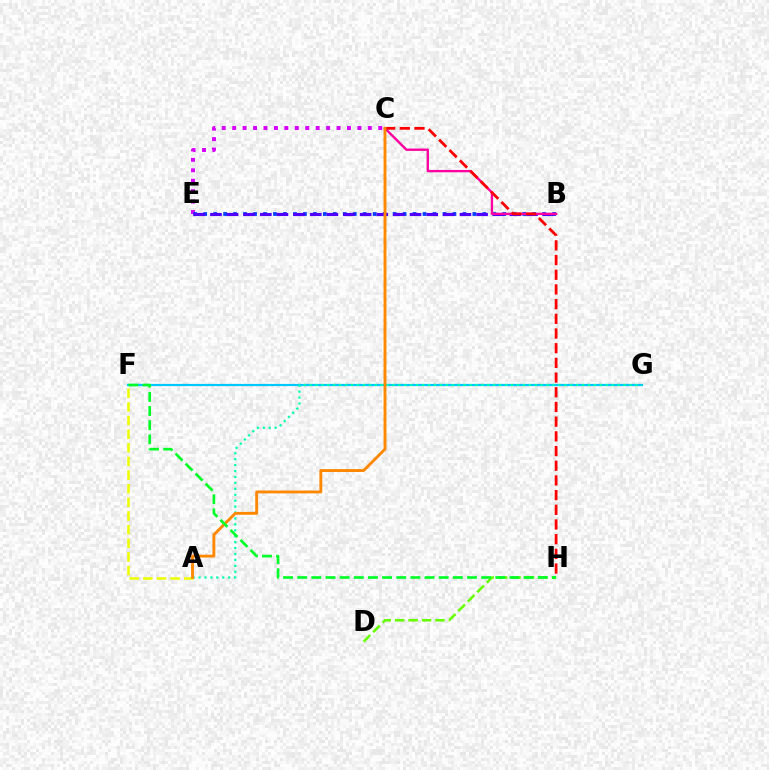{('C', 'E'): [{'color': '#d600ff', 'line_style': 'dotted', 'thickness': 2.83}], ('F', 'G'): [{'color': '#00c7ff', 'line_style': 'solid', 'thickness': 1.6}], ('D', 'H'): [{'color': '#66ff00', 'line_style': 'dashed', 'thickness': 1.82}], ('B', 'E'): [{'color': '#003fff', 'line_style': 'dotted', 'thickness': 2.71}, {'color': '#4f00ff', 'line_style': 'dashed', 'thickness': 2.26}], ('A', 'G'): [{'color': '#00ffaf', 'line_style': 'dotted', 'thickness': 1.61}], ('A', 'F'): [{'color': '#eeff00', 'line_style': 'dashed', 'thickness': 1.85}], ('B', 'C'): [{'color': '#ff00a0', 'line_style': 'solid', 'thickness': 1.71}], ('C', 'H'): [{'color': '#ff0000', 'line_style': 'dashed', 'thickness': 2.0}], ('A', 'C'): [{'color': '#ff8800', 'line_style': 'solid', 'thickness': 2.07}], ('F', 'H'): [{'color': '#00ff27', 'line_style': 'dashed', 'thickness': 1.92}]}